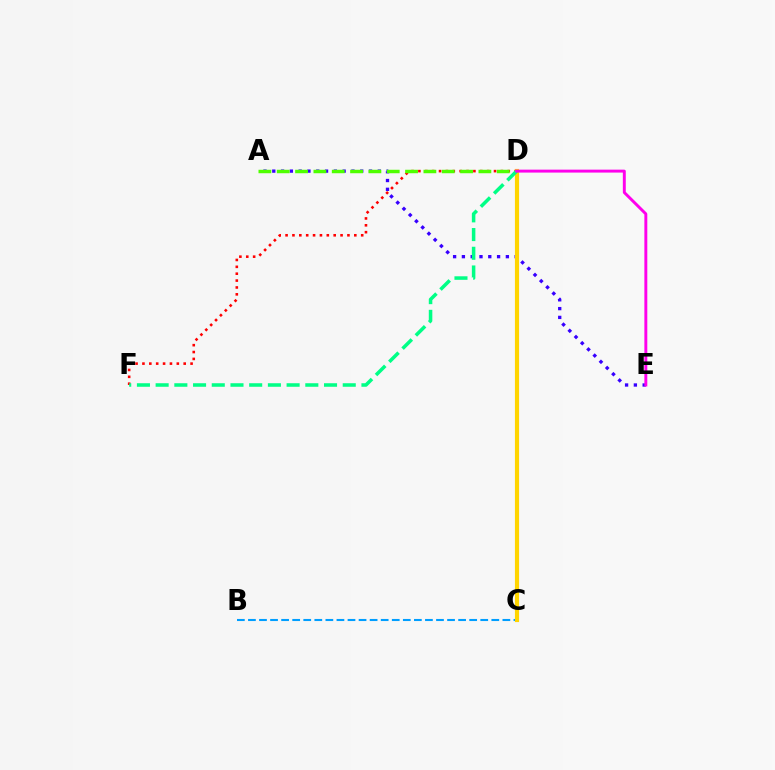{('A', 'E'): [{'color': '#3700ff', 'line_style': 'dotted', 'thickness': 2.39}], ('D', 'F'): [{'color': '#ff0000', 'line_style': 'dotted', 'thickness': 1.87}, {'color': '#00ff86', 'line_style': 'dashed', 'thickness': 2.54}], ('B', 'C'): [{'color': '#009eff', 'line_style': 'dashed', 'thickness': 1.5}], ('A', 'D'): [{'color': '#4fff00', 'line_style': 'dashed', 'thickness': 2.49}], ('C', 'D'): [{'color': '#ffd500', 'line_style': 'solid', 'thickness': 2.99}], ('D', 'E'): [{'color': '#ff00ed', 'line_style': 'solid', 'thickness': 2.11}]}